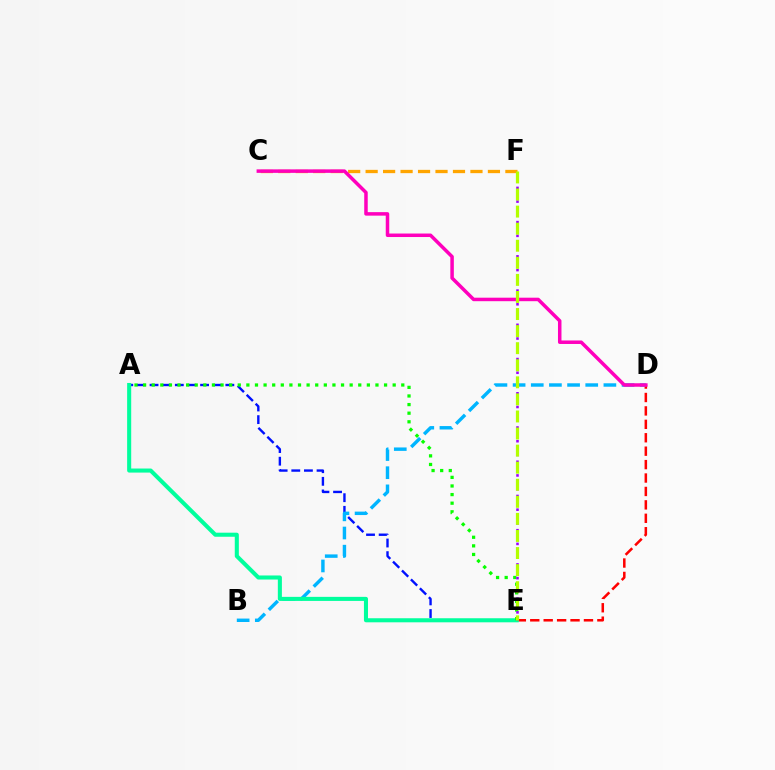{('D', 'E'): [{'color': '#ff0000', 'line_style': 'dashed', 'thickness': 1.82}], ('A', 'E'): [{'color': '#0010ff', 'line_style': 'dashed', 'thickness': 1.72}, {'color': '#00ff9d', 'line_style': 'solid', 'thickness': 2.92}, {'color': '#08ff00', 'line_style': 'dotted', 'thickness': 2.34}], ('B', 'D'): [{'color': '#00b5ff', 'line_style': 'dashed', 'thickness': 2.47}], ('C', 'F'): [{'color': '#ffa500', 'line_style': 'dashed', 'thickness': 2.37}], ('E', 'F'): [{'color': '#9b00ff', 'line_style': 'dotted', 'thickness': 1.86}, {'color': '#b3ff00', 'line_style': 'dashed', 'thickness': 2.32}], ('C', 'D'): [{'color': '#ff00bd', 'line_style': 'solid', 'thickness': 2.52}]}